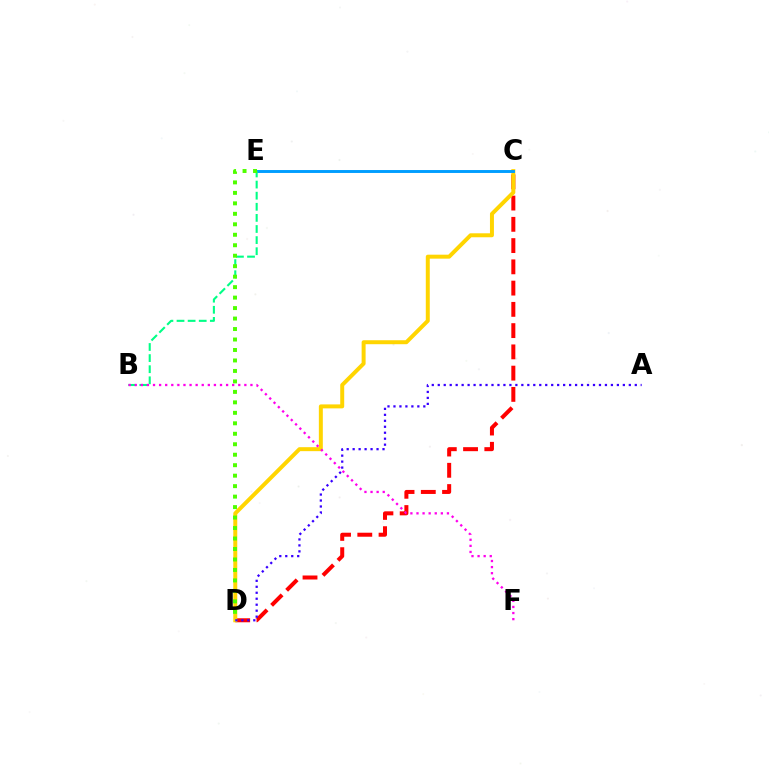{('C', 'D'): [{'color': '#ff0000', 'line_style': 'dashed', 'thickness': 2.89}, {'color': '#ffd500', 'line_style': 'solid', 'thickness': 2.86}], ('C', 'E'): [{'color': '#009eff', 'line_style': 'solid', 'thickness': 2.1}], ('B', 'E'): [{'color': '#00ff86', 'line_style': 'dashed', 'thickness': 1.51}], ('A', 'D'): [{'color': '#3700ff', 'line_style': 'dotted', 'thickness': 1.62}], ('B', 'F'): [{'color': '#ff00ed', 'line_style': 'dotted', 'thickness': 1.65}], ('D', 'E'): [{'color': '#4fff00', 'line_style': 'dotted', 'thickness': 2.85}]}